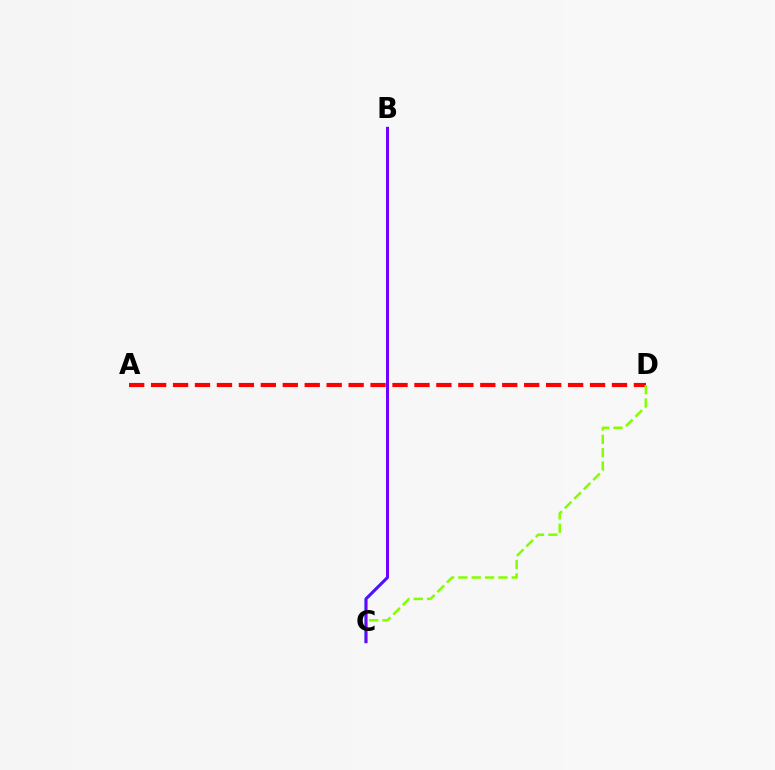{('B', 'C'): [{'color': '#00fff6', 'line_style': 'solid', 'thickness': 2.14}, {'color': '#7200ff', 'line_style': 'solid', 'thickness': 2.14}], ('A', 'D'): [{'color': '#ff0000', 'line_style': 'dashed', 'thickness': 2.98}], ('C', 'D'): [{'color': '#84ff00', 'line_style': 'dashed', 'thickness': 1.81}]}